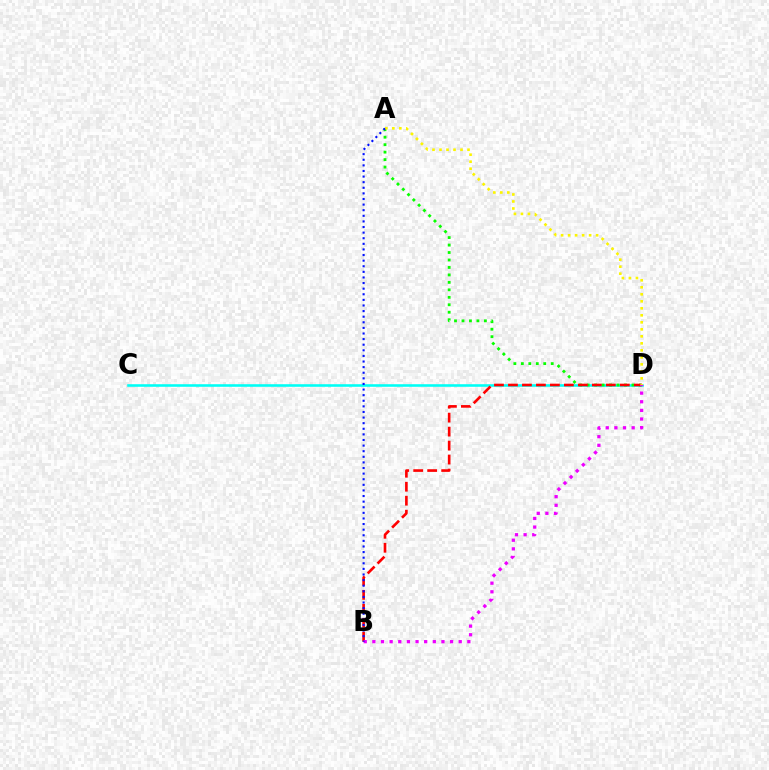{('C', 'D'): [{'color': '#00fff6', 'line_style': 'solid', 'thickness': 1.86}], ('A', 'D'): [{'color': '#08ff00', 'line_style': 'dotted', 'thickness': 2.03}, {'color': '#fcf500', 'line_style': 'dotted', 'thickness': 1.9}], ('B', 'D'): [{'color': '#ff0000', 'line_style': 'dashed', 'thickness': 1.9}, {'color': '#ee00ff', 'line_style': 'dotted', 'thickness': 2.35}], ('A', 'B'): [{'color': '#0010ff', 'line_style': 'dotted', 'thickness': 1.52}]}